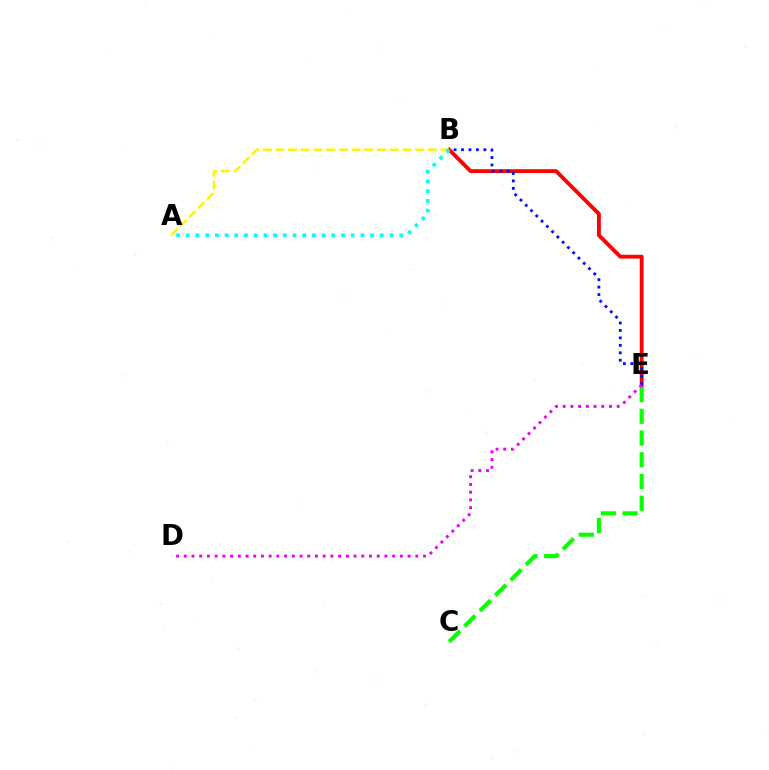{('B', 'E'): [{'color': '#ff0000', 'line_style': 'solid', 'thickness': 2.76}, {'color': '#0010ff', 'line_style': 'dotted', 'thickness': 2.03}], ('C', 'E'): [{'color': '#08ff00', 'line_style': 'dashed', 'thickness': 2.95}], ('A', 'B'): [{'color': '#fcf500', 'line_style': 'dashed', 'thickness': 1.72}, {'color': '#00fff6', 'line_style': 'dotted', 'thickness': 2.63}], ('D', 'E'): [{'color': '#ee00ff', 'line_style': 'dotted', 'thickness': 2.1}]}